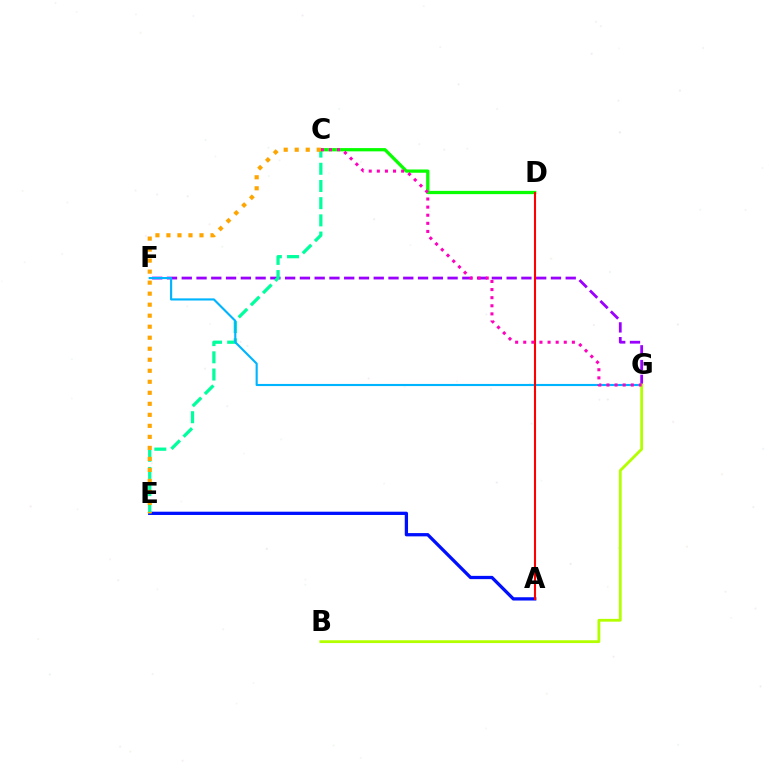{('F', 'G'): [{'color': '#9b00ff', 'line_style': 'dashed', 'thickness': 2.01}, {'color': '#00b5ff', 'line_style': 'solid', 'thickness': 1.53}], ('A', 'E'): [{'color': '#0010ff', 'line_style': 'solid', 'thickness': 2.36}], ('C', 'E'): [{'color': '#00ff9d', 'line_style': 'dashed', 'thickness': 2.34}, {'color': '#ffa500', 'line_style': 'dotted', 'thickness': 2.99}], ('C', 'D'): [{'color': '#08ff00', 'line_style': 'solid', 'thickness': 2.35}], ('A', 'D'): [{'color': '#ff0000', 'line_style': 'solid', 'thickness': 1.51}], ('B', 'G'): [{'color': '#b3ff00', 'line_style': 'solid', 'thickness': 2.02}], ('C', 'G'): [{'color': '#ff00bd', 'line_style': 'dotted', 'thickness': 2.2}]}